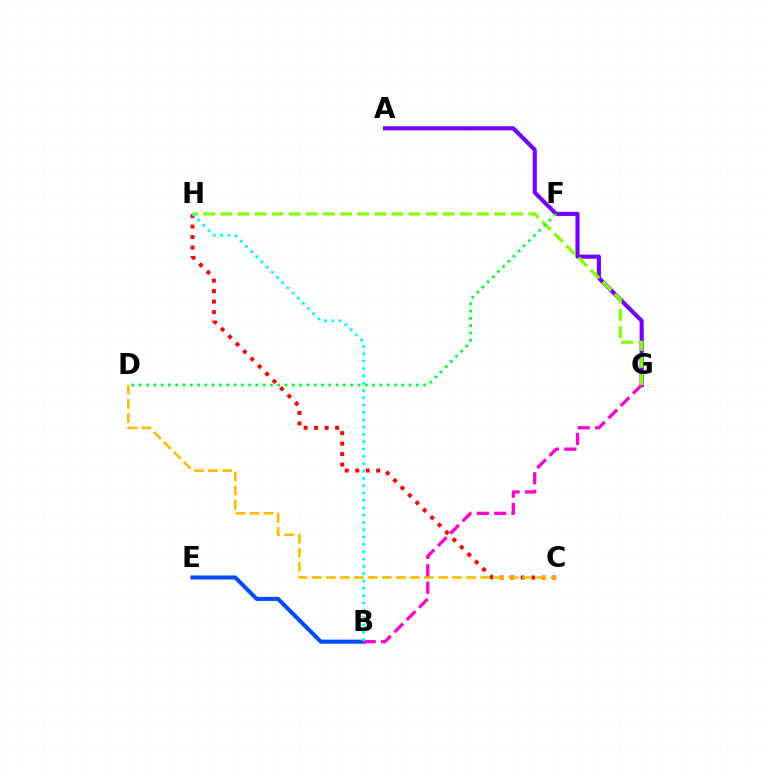{('B', 'E'): [{'color': '#004bff', 'line_style': 'solid', 'thickness': 2.91}], ('C', 'H'): [{'color': '#ff0000', 'line_style': 'dotted', 'thickness': 2.85}], ('C', 'D'): [{'color': '#ffbd00', 'line_style': 'dashed', 'thickness': 1.91}], ('A', 'G'): [{'color': '#7200ff', 'line_style': 'solid', 'thickness': 2.95}], ('B', 'G'): [{'color': '#ff00cf', 'line_style': 'dashed', 'thickness': 2.36}], ('G', 'H'): [{'color': '#84ff00', 'line_style': 'dashed', 'thickness': 2.32}], ('B', 'H'): [{'color': '#00fff6', 'line_style': 'dotted', 'thickness': 1.99}], ('D', 'F'): [{'color': '#00ff39', 'line_style': 'dotted', 'thickness': 1.98}]}